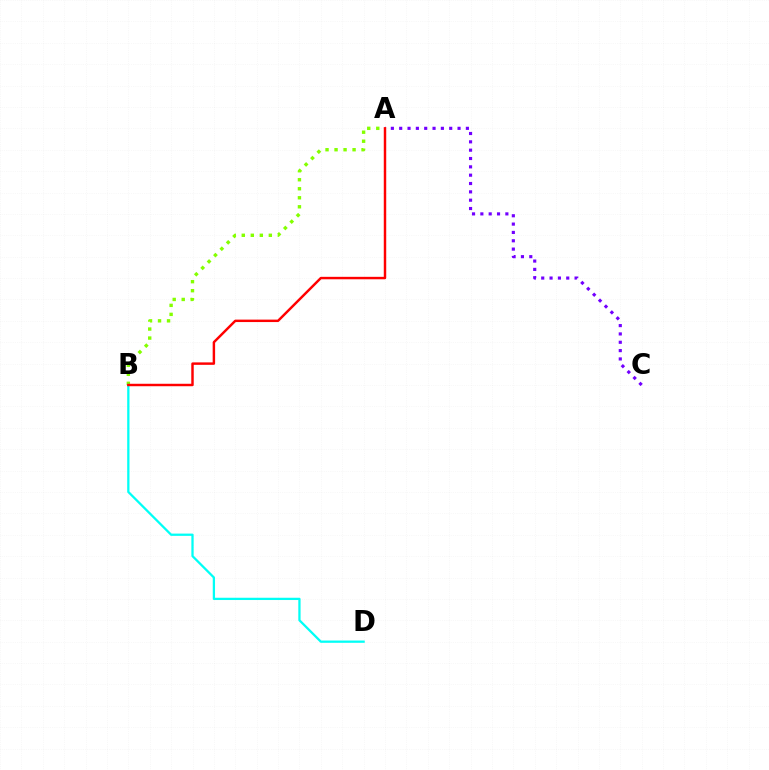{('A', 'B'): [{'color': '#84ff00', 'line_style': 'dotted', 'thickness': 2.45}, {'color': '#ff0000', 'line_style': 'solid', 'thickness': 1.76}], ('B', 'D'): [{'color': '#00fff6', 'line_style': 'solid', 'thickness': 1.64}], ('A', 'C'): [{'color': '#7200ff', 'line_style': 'dotted', 'thickness': 2.26}]}